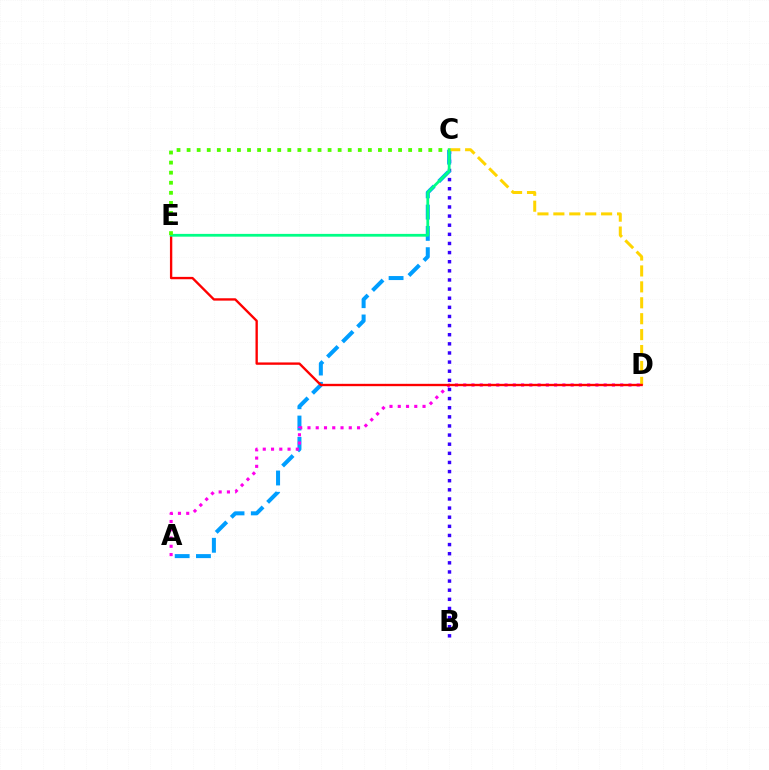{('B', 'C'): [{'color': '#3700ff', 'line_style': 'dotted', 'thickness': 2.48}], ('A', 'C'): [{'color': '#009eff', 'line_style': 'dashed', 'thickness': 2.89}], ('A', 'D'): [{'color': '#ff00ed', 'line_style': 'dotted', 'thickness': 2.24}], ('C', 'D'): [{'color': '#ffd500', 'line_style': 'dashed', 'thickness': 2.16}], ('D', 'E'): [{'color': '#ff0000', 'line_style': 'solid', 'thickness': 1.7}], ('C', 'E'): [{'color': '#00ff86', 'line_style': 'solid', 'thickness': 2.0}, {'color': '#4fff00', 'line_style': 'dotted', 'thickness': 2.74}]}